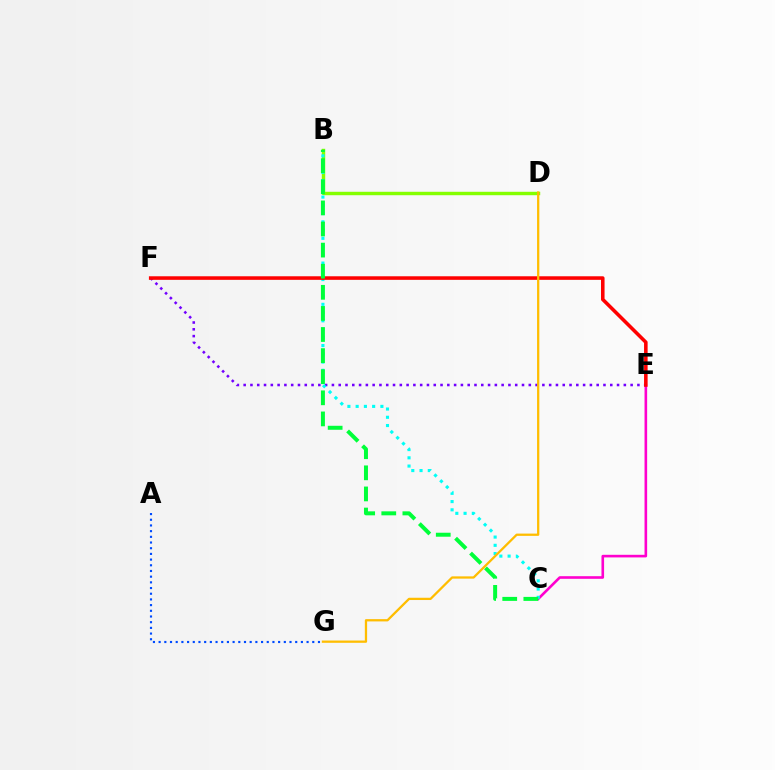{('C', 'E'): [{'color': '#ff00cf', 'line_style': 'solid', 'thickness': 1.88}], ('A', 'G'): [{'color': '#004bff', 'line_style': 'dotted', 'thickness': 1.55}], ('E', 'F'): [{'color': '#7200ff', 'line_style': 'dotted', 'thickness': 1.84}, {'color': '#ff0000', 'line_style': 'solid', 'thickness': 2.57}], ('B', 'D'): [{'color': '#84ff00', 'line_style': 'solid', 'thickness': 2.46}], ('B', 'C'): [{'color': '#00fff6', 'line_style': 'dotted', 'thickness': 2.24}, {'color': '#00ff39', 'line_style': 'dashed', 'thickness': 2.87}], ('D', 'G'): [{'color': '#ffbd00', 'line_style': 'solid', 'thickness': 1.64}]}